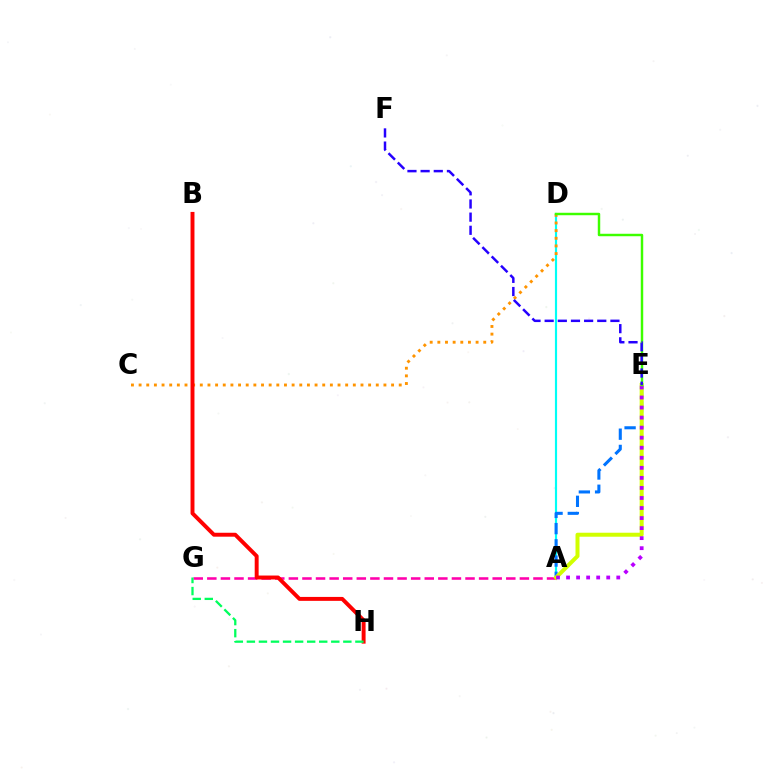{('A', 'D'): [{'color': '#00fff6', 'line_style': 'solid', 'thickness': 1.56}], ('A', 'E'): [{'color': '#0074ff', 'line_style': 'dashed', 'thickness': 2.2}, {'color': '#d1ff00', 'line_style': 'solid', 'thickness': 2.88}, {'color': '#b900ff', 'line_style': 'dotted', 'thickness': 2.73}], ('C', 'D'): [{'color': '#ff9400', 'line_style': 'dotted', 'thickness': 2.08}], ('A', 'G'): [{'color': '#ff00ac', 'line_style': 'dashed', 'thickness': 1.85}], ('B', 'H'): [{'color': '#ff0000', 'line_style': 'solid', 'thickness': 2.83}], ('G', 'H'): [{'color': '#00ff5c', 'line_style': 'dashed', 'thickness': 1.64}], ('D', 'E'): [{'color': '#3dff00', 'line_style': 'solid', 'thickness': 1.77}], ('E', 'F'): [{'color': '#2500ff', 'line_style': 'dashed', 'thickness': 1.79}]}